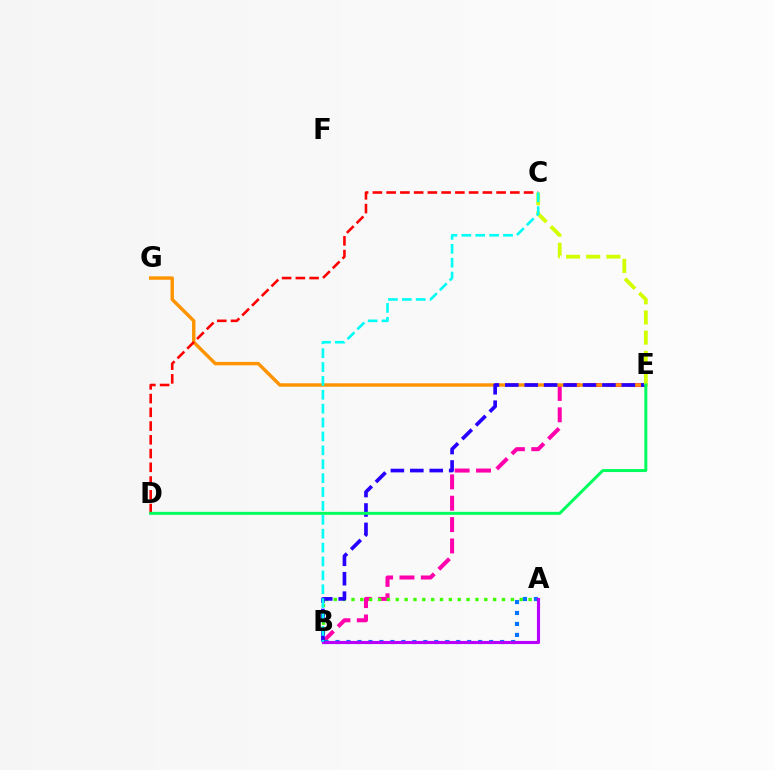{('B', 'E'): [{'color': '#ff00ac', 'line_style': 'dashed', 'thickness': 2.9}, {'color': '#2500ff', 'line_style': 'dashed', 'thickness': 2.64}], ('E', 'G'): [{'color': '#ff9400', 'line_style': 'solid', 'thickness': 2.46}], ('A', 'B'): [{'color': '#3dff00', 'line_style': 'dotted', 'thickness': 2.41}, {'color': '#0074ff', 'line_style': 'dotted', 'thickness': 2.98}, {'color': '#b900ff', 'line_style': 'solid', 'thickness': 2.26}], ('C', 'D'): [{'color': '#ff0000', 'line_style': 'dashed', 'thickness': 1.87}], ('C', 'E'): [{'color': '#d1ff00', 'line_style': 'dashed', 'thickness': 2.74}], ('D', 'E'): [{'color': '#00ff5c', 'line_style': 'solid', 'thickness': 2.15}], ('B', 'C'): [{'color': '#00fff6', 'line_style': 'dashed', 'thickness': 1.89}]}